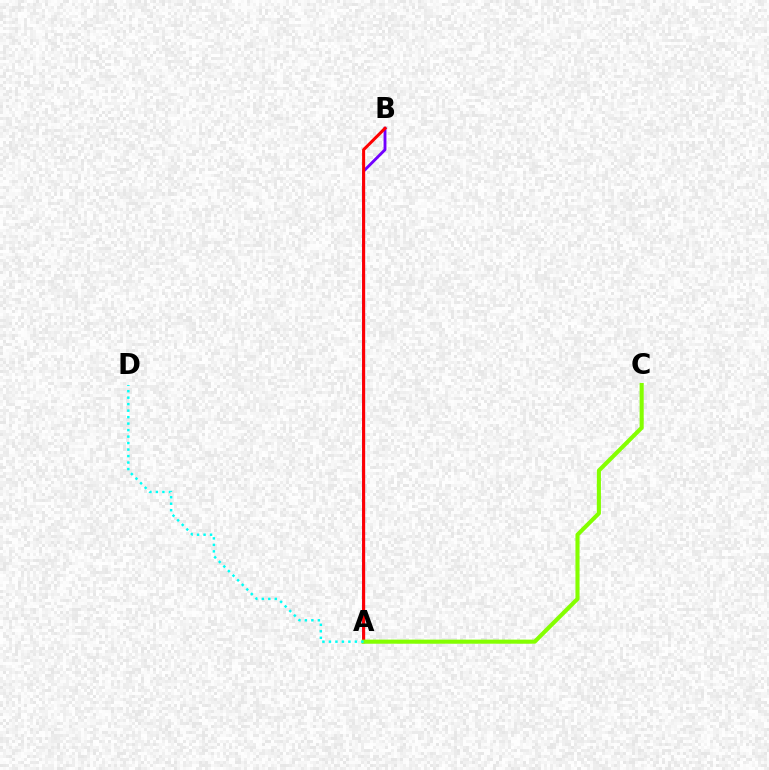{('A', 'B'): [{'color': '#7200ff', 'line_style': 'solid', 'thickness': 2.07}, {'color': '#ff0000', 'line_style': 'solid', 'thickness': 2.19}], ('A', 'C'): [{'color': '#84ff00', 'line_style': 'solid', 'thickness': 2.95}], ('A', 'D'): [{'color': '#00fff6', 'line_style': 'dotted', 'thickness': 1.76}]}